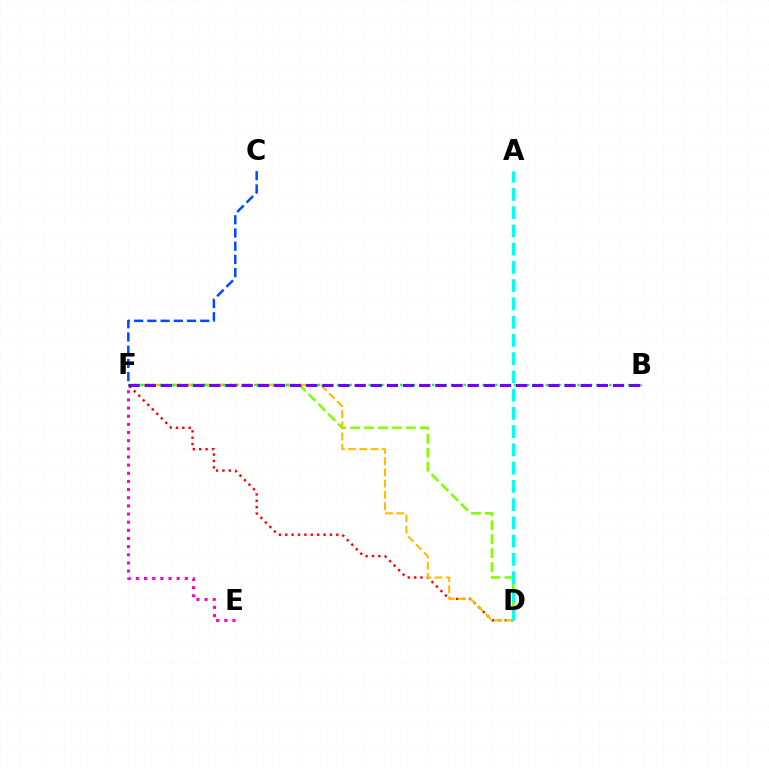{('D', 'F'): [{'color': '#84ff00', 'line_style': 'dashed', 'thickness': 1.89}, {'color': '#ff0000', 'line_style': 'dotted', 'thickness': 1.73}, {'color': '#ffbd00', 'line_style': 'dashed', 'thickness': 1.53}], ('A', 'D'): [{'color': '#00fff6', 'line_style': 'dashed', 'thickness': 2.48}], ('B', 'F'): [{'color': '#00ff39', 'line_style': 'dotted', 'thickness': 1.72}, {'color': '#7200ff', 'line_style': 'dashed', 'thickness': 2.19}], ('C', 'F'): [{'color': '#004bff', 'line_style': 'dashed', 'thickness': 1.8}], ('E', 'F'): [{'color': '#ff00cf', 'line_style': 'dotted', 'thickness': 2.21}]}